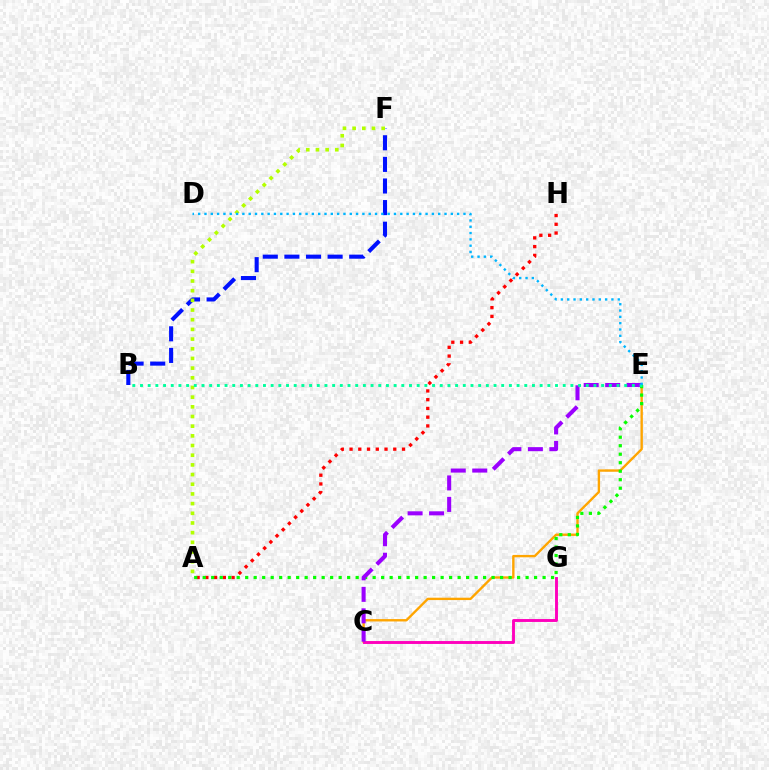{('C', 'E'): [{'color': '#ffa500', 'line_style': 'solid', 'thickness': 1.71}, {'color': '#9b00ff', 'line_style': 'dashed', 'thickness': 2.92}], ('B', 'F'): [{'color': '#0010ff', 'line_style': 'dashed', 'thickness': 2.94}], ('A', 'F'): [{'color': '#b3ff00', 'line_style': 'dotted', 'thickness': 2.63}], ('A', 'H'): [{'color': '#ff0000', 'line_style': 'dotted', 'thickness': 2.38}], ('C', 'G'): [{'color': '#ff00bd', 'line_style': 'solid', 'thickness': 2.09}], ('A', 'E'): [{'color': '#08ff00', 'line_style': 'dotted', 'thickness': 2.31}], ('B', 'E'): [{'color': '#00ff9d', 'line_style': 'dotted', 'thickness': 2.09}], ('D', 'E'): [{'color': '#00b5ff', 'line_style': 'dotted', 'thickness': 1.72}]}